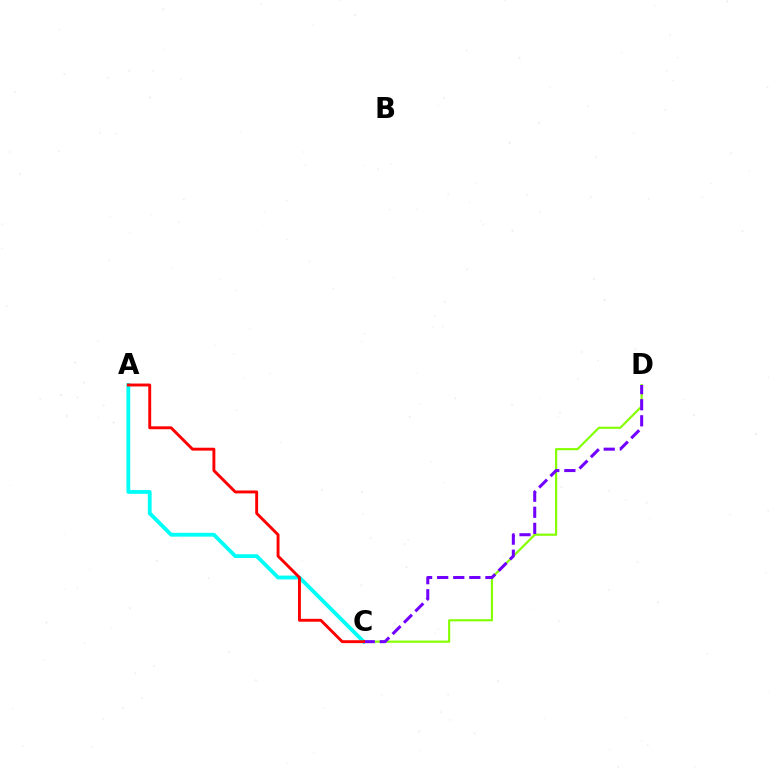{('C', 'D'): [{'color': '#84ff00', 'line_style': 'solid', 'thickness': 1.56}, {'color': '#7200ff', 'line_style': 'dashed', 'thickness': 2.18}], ('A', 'C'): [{'color': '#00fff6', 'line_style': 'solid', 'thickness': 2.75}, {'color': '#ff0000', 'line_style': 'solid', 'thickness': 2.09}]}